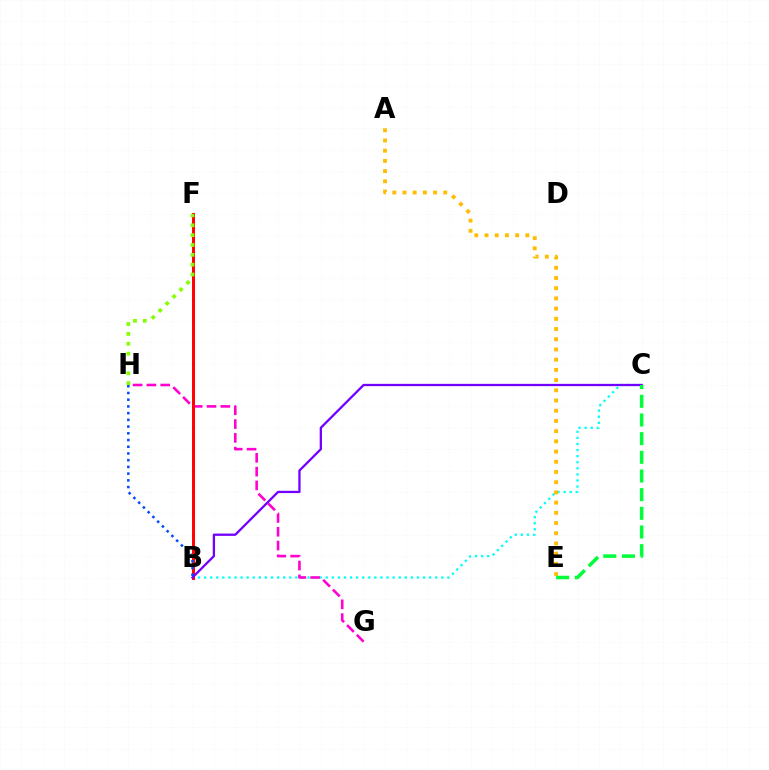{('B', 'C'): [{'color': '#00fff6', 'line_style': 'dotted', 'thickness': 1.65}, {'color': '#7200ff', 'line_style': 'solid', 'thickness': 1.65}], ('G', 'H'): [{'color': '#ff00cf', 'line_style': 'dashed', 'thickness': 1.87}], ('B', 'F'): [{'color': '#ff0000', 'line_style': 'solid', 'thickness': 2.13}], ('F', 'H'): [{'color': '#84ff00', 'line_style': 'dotted', 'thickness': 2.68}], ('B', 'H'): [{'color': '#004bff', 'line_style': 'dotted', 'thickness': 1.83}], ('A', 'E'): [{'color': '#ffbd00', 'line_style': 'dotted', 'thickness': 2.77}], ('C', 'E'): [{'color': '#00ff39', 'line_style': 'dashed', 'thickness': 2.54}]}